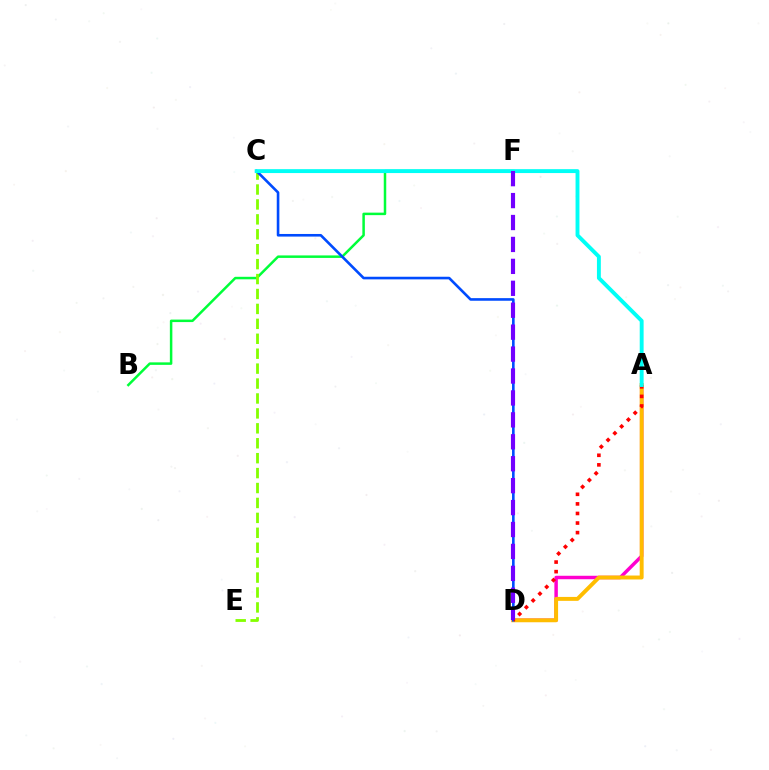{('B', 'F'): [{'color': '#00ff39', 'line_style': 'solid', 'thickness': 1.8}], ('C', 'E'): [{'color': '#84ff00', 'line_style': 'dashed', 'thickness': 2.03}], ('A', 'D'): [{'color': '#ff00cf', 'line_style': 'solid', 'thickness': 2.49}, {'color': '#ffbd00', 'line_style': 'solid', 'thickness': 2.83}, {'color': '#ff0000', 'line_style': 'dotted', 'thickness': 2.6}], ('C', 'D'): [{'color': '#004bff', 'line_style': 'solid', 'thickness': 1.88}], ('A', 'C'): [{'color': '#00fff6', 'line_style': 'solid', 'thickness': 2.8}], ('D', 'F'): [{'color': '#7200ff', 'line_style': 'dashed', 'thickness': 2.98}]}